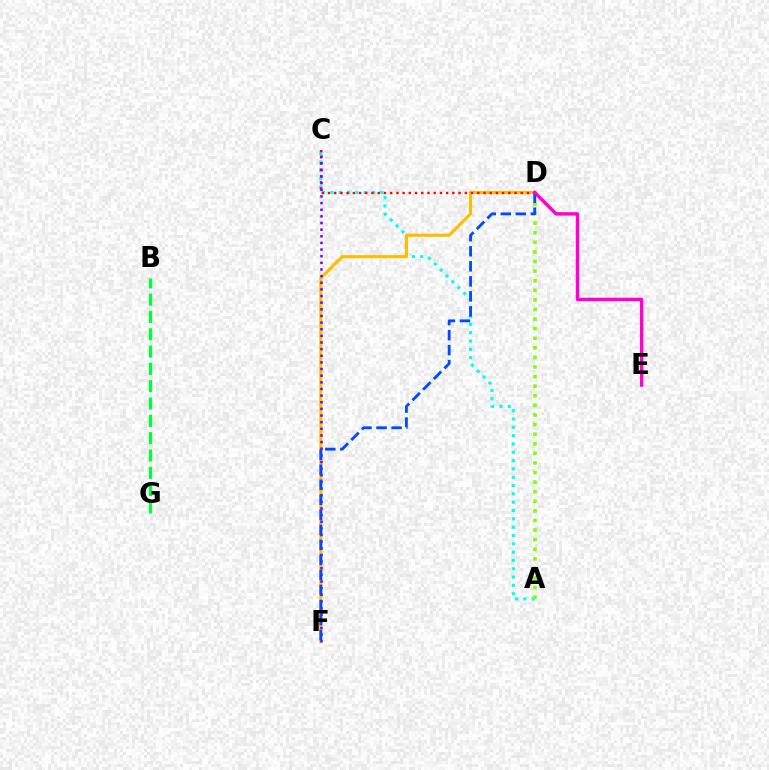{('A', 'C'): [{'color': '#00fff6', 'line_style': 'dotted', 'thickness': 2.26}], ('D', 'F'): [{'color': '#ffbd00', 'line_style': 'solid', 'thickness': 2.23}, {'color': '#004bff', 'line_style': 'dashed', 'thickness': 2.04}], ('C', 'D'): [{'color': '#ff0000', 'line_style': 'dotted', 'thickness': 1.69}], ('A', 'D'): [{'color': '#84ff00', 'line_style': 'dotted', 'thickness': 2.61}], ('C', 'F'): [{'color': '#7200ff', 'line_style': 'dotted', 'thickness': 1.8}], ('B', 'G'): [{'color': '#00ff39', 'line_style': 'dashed', 'thickness': 2.35}], ('D', 'E'): [{'color': '#ff00cf', 'line_style': 'solid', 'thickness': 2.47}]}